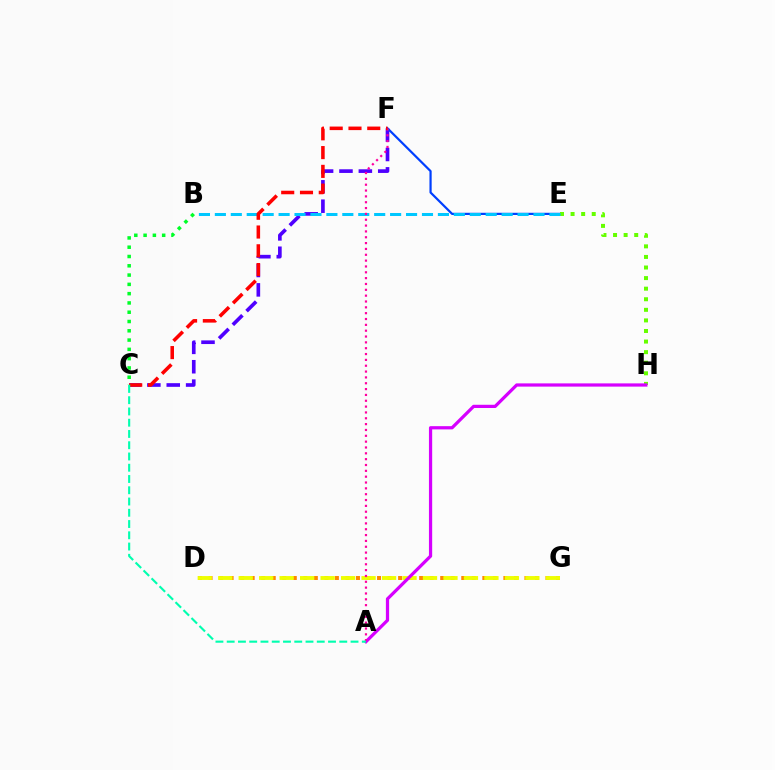{('C', 'F'): [{'color': '#4f00ff', 'line_style': 'dashed', 'thickness': 2.63}, {'color': '#ff0000', 'line_style': 'dashed', 'thickness': 2.55}], ('E', 'F'): [{'color': '#003fff', 'line_style': 'solid', 'thickness': 1.59}], ('E', 'H'): [{'color': '#66ff00', 'line_style': 'dotted', 'thickness': 2.87}], ('D', 'G'): [{'color': '#ff8800', 'line_style': 'dotted', 'thickness': 2.86}, {'color': '#eeff00', 'line_style': 'dashed', 'thickness': 2.78}], ('A', 'H'): [{'color': '#d600ff', 'line_style': 'solid', 'thickness': 2.33}], ('B', 'E'): [{'color': '#00c7ff', 'line_style': 'dashed', 'thickness': 2.16}], ('A', 'F'): [{'color': '#ff00a0', 'line_style': 'dotted', 'thickness': 1.59}], ('A', 'C'): [{'color': '#00ffaf', 'line_style': 'dashed', 'thickness': 1.53}], ('B', 'C'): [{'color': '#00ff27', 'line_style': 'dotted', 'thickness': 2.52}]}